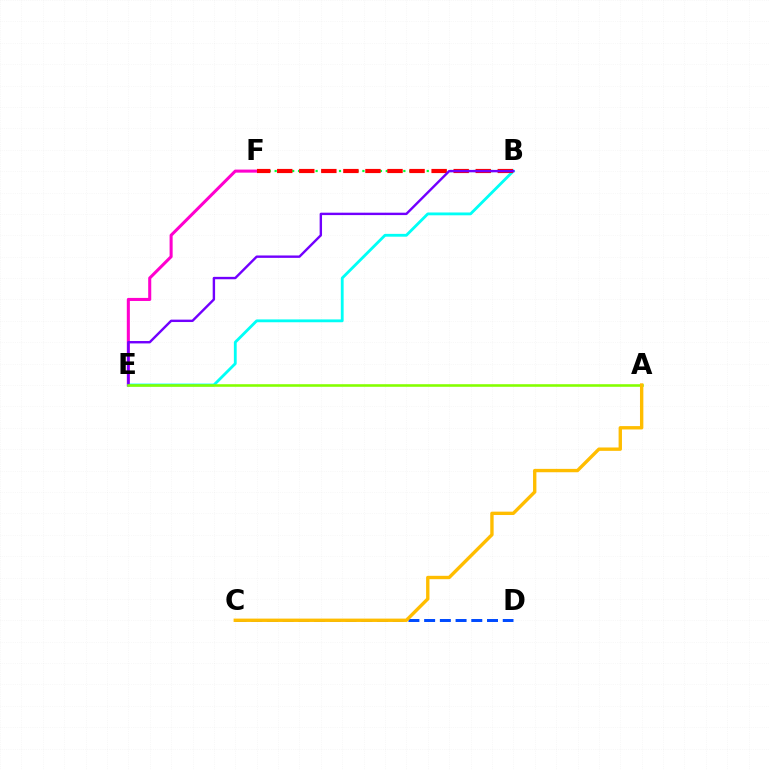{('E', 'F'): [{'color': '#ff00cf', 'line_style': 'solid', 'thickness': 2.2}], ('B', 'E'): [{'color': '#00fff6', 'line_style': 'solid', 'thickness': 2.03}, {'color': '#7200ff', 'line_style': 'solid', 'thickness': 1.73}], ('B', 'F'): [{'color': '#00ff39', 'line_style': 'dotted', 'thickness': 1.59}, {'color': '#ff0000', 'line_style': 'dashed', 'thickness': 3.0}], ('C', 'D'): [{'color': '#004bff', 'line_style': 'dashed', 'thickness': 2.14}], ('A', 'E'): [{'color': '#84ff00', 'line_style': 'solid', 'thickness': 1.86}], ('A', 'C'): [{'color': '#ffbd00', 'line_style': 'solid', 'thickness': 2.43}]}